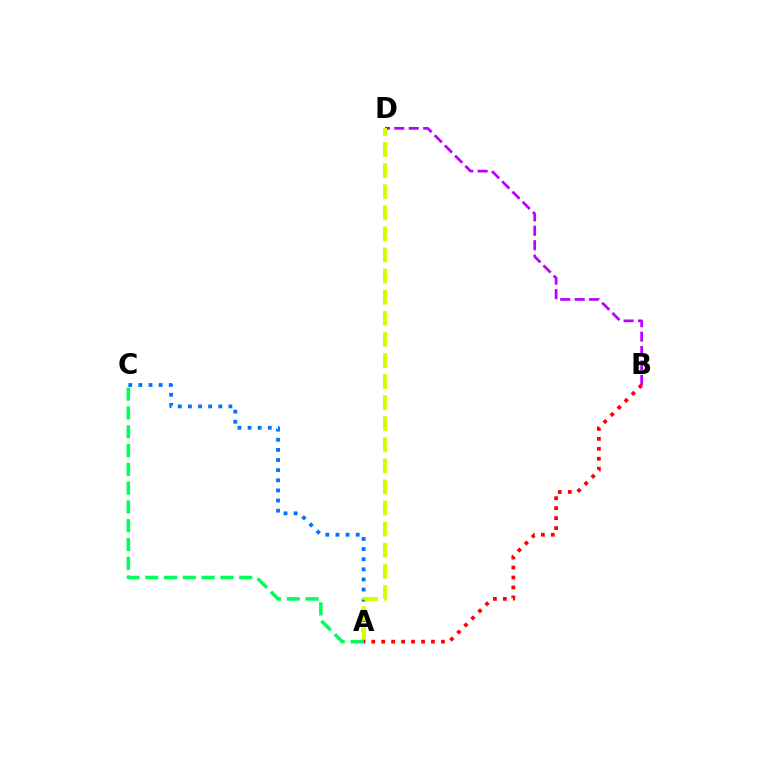{('B', 'D'): [{'color': '#b900ff', 'line_style': 'dashed', 'thickness': 1.96}], ('A', 'C'): [{'color': '#0074ff', 'line_style': 'dotted', 'thickness': 2.75}, {'color': '#00ff5c', 'line_style': 'dashed', 'thickness': 2.55}], ('A', 'D'): [{'color': '#d1ff00', 'line_style': 'dashed', 'thickness': 2.86}], ('A', 'B'): [{'color': '#ff0000', 'line_style': 'dotted', 'thickness': 2.71}]}